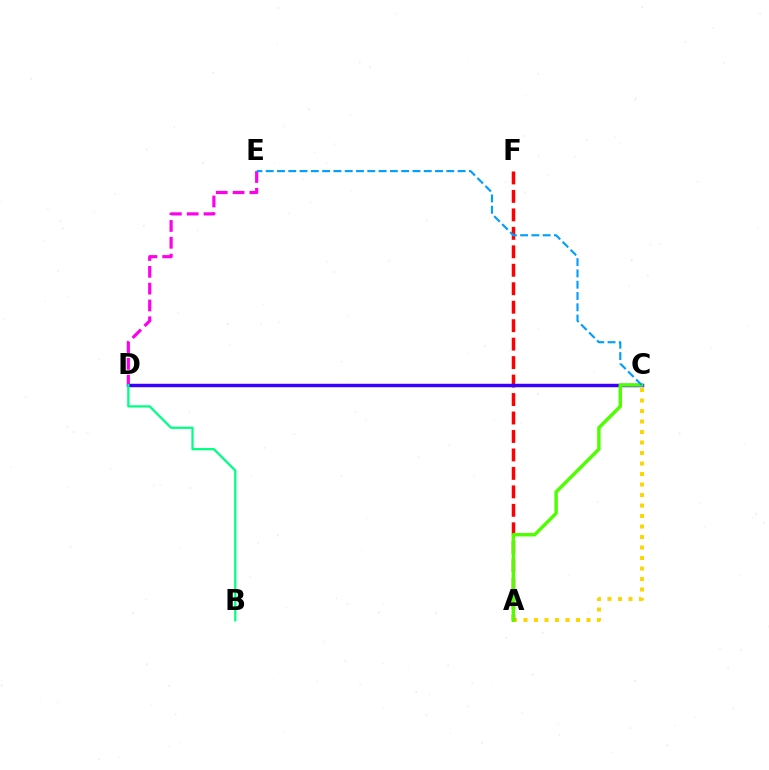{('A', 'C'): [{'color': '#ffd500', 'line_style': 'dotted', 'thickness': 2.85}, {'color': '#4fff00', 'line_style': 'solid', 'thickness': 2.48}], ('A', 'F'): [{'color': '#ff0000', 'line_style': 'dashed', 'thickness': 2.51}], ('D', 'E'): [{'color': '#ff00ed', 'line_style': 'dashed', 'thickness': 2.28}], ('C', 'D'): [{'color': '#3700ff', 'line_style': 'solid', 'thickness': 2.47}], ('B', 'D'): [{'color': '#00ff86', 'line_style': 'solid', 'thickness': 1.63}], ('C', 'E'): [{'color': '#009eff', 'line_style': 'dashed', 'thickness': 1.53}]}